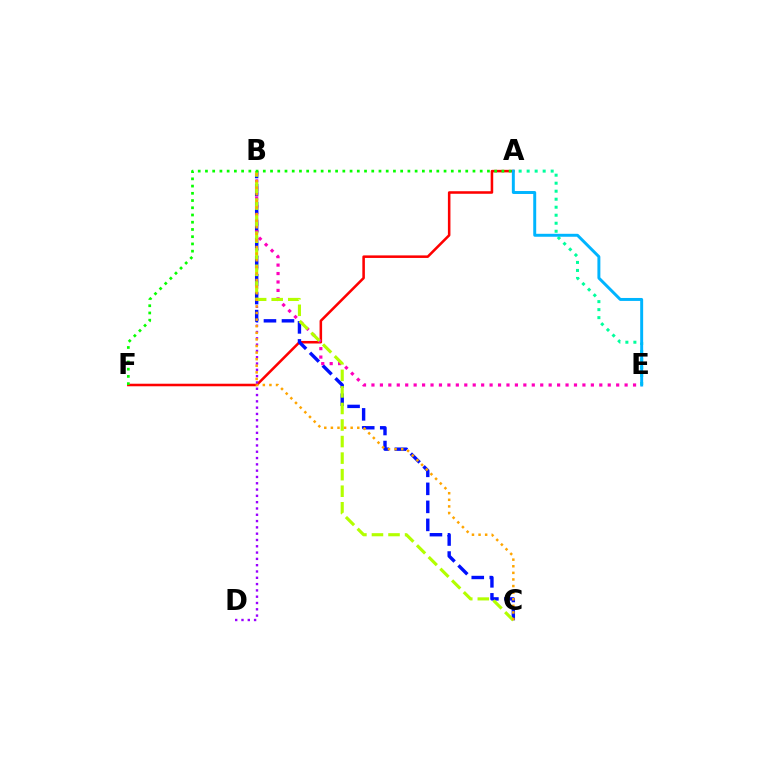{('A', 'E'): [{'color': '#00ff9d', 'line_style': 'dotted', 'thickness': 2.18}, {'color': '#00b5ff', 'line_style': 'solid', 'thickness': 2.13}], ('A', 'F'): [{'color': '#ff0000', 'line_style': 'solid', 'thickness': 1.83}, {'color': '#08ff00', 'line_style': 'dotted', 'thickness': 1.96}], ('B', 'D'): [{'color': '#9b00ff', 'line_style': 'dotted', 'thickness': 1.71}], ('B', 'C'): [{'color': '#0010ff', 'line_style': 'dashed', 'thickness': 2.45}, {'color': '#b3ff00', 'line_style': 'dashed', 'thickness': 2.25}, {'color': '#ffa500', 'line_style': 'dotted', 'thickness': 1.79}], ('B', 'E'): [{'color': '#ff00bd', 'line_style': 'dotted', 'thickness': 2.29}]}